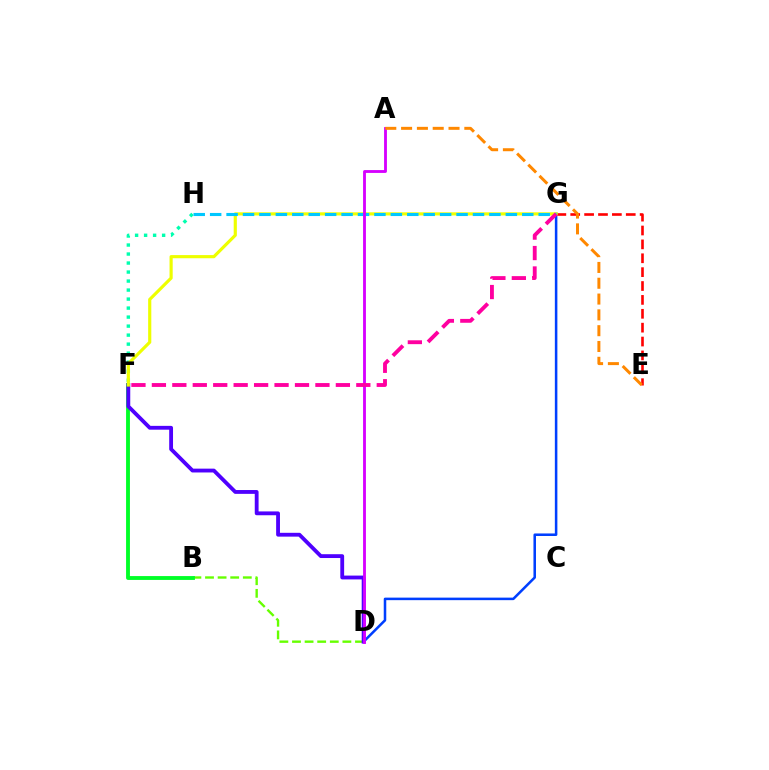{('E', 'G'): [{'color': '#ff0000', 'line_style': 'dashed', 'thickness': 1.89}], ('B', 'D'): [{'color': '#66ff00', 'line_style': 'dashed', 'thickness': 1.71}], ('D', 'G'): [{'color': '#003fff', 'line_style': 'solid', 'thickness': 1.83}], ('B', 'F'): [{'color': '#00ff27', 'line_style': 'solid', 'thickness': 2.77}], ('D', 'F'): [{'color': '#4f00ff', 'line_style': 'solid', 'thickness': 2.76}], ('F', 'H'): [{'color': '#00ffaf', 'line_style': 'dotted', 'thickness': 2.45}], ('F', 'G'): [{'color': '#eeff00', 'line_style': 'solid', 'thickness': 2.28}, {'color': '#ff00a0', 'line_style': 'dashed', 'thickness': 2.78}], ('G', 'H'): [{'color': '#00c7ff', 'line_style': 'dashed', 'thickness': 2.23}], ('A', 'D'): [{'color': '#d600ff', 'line_style': 'solid', 'thickness': 2.05}], ('A', 'E'): [{'color': '#ff8800', 'line_style': 'dashed', 'thickness': 2.15}]}